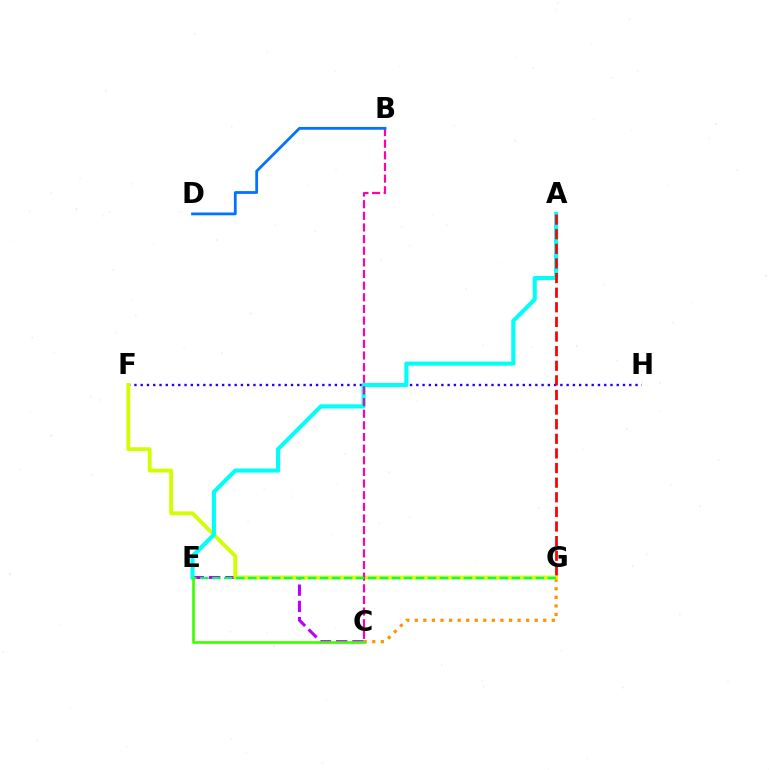{('F', 'H'): [{'color': '#2500ff', 'line_style': 'dotted', 'thickness': 1.7}], ('C', 'G'): [{'color': '#ff9400', 'line_style': 'dotted', 'thickness': 2.33}], ('C', 'E'): [{'color': '#b900ff', 'line_style': 'dashed', 'thickness': 2.21}, {'color': '#3dff00', 'line_style': 'solid', 'thickness': 1.91}], ('F', 'G'): [{'color': '#d1ff00', 'line_style': 'solid', 'thickness': 2.77}], ('A', 'E'): [{'color': '#00fff6', 'line_style': 'solid', 'thickness': 2.96}], ('B', 'C'): [{'color': '#ff00ac', 'line_style': 'dashed', 'thickness': 1.58}], ('A', 'G'): [{'color': '#ff0000', 'line_style': 'dashed', 'thickness': 1.99}], ('B', 'D'): [{'color': '#0074ff', 'line_style': 'solid', 'thickness': 2.01}], ('E', 'G'): [{'color': '#00ff5c', 'line_style': 'dashed', 'thickness': 1.63}]}